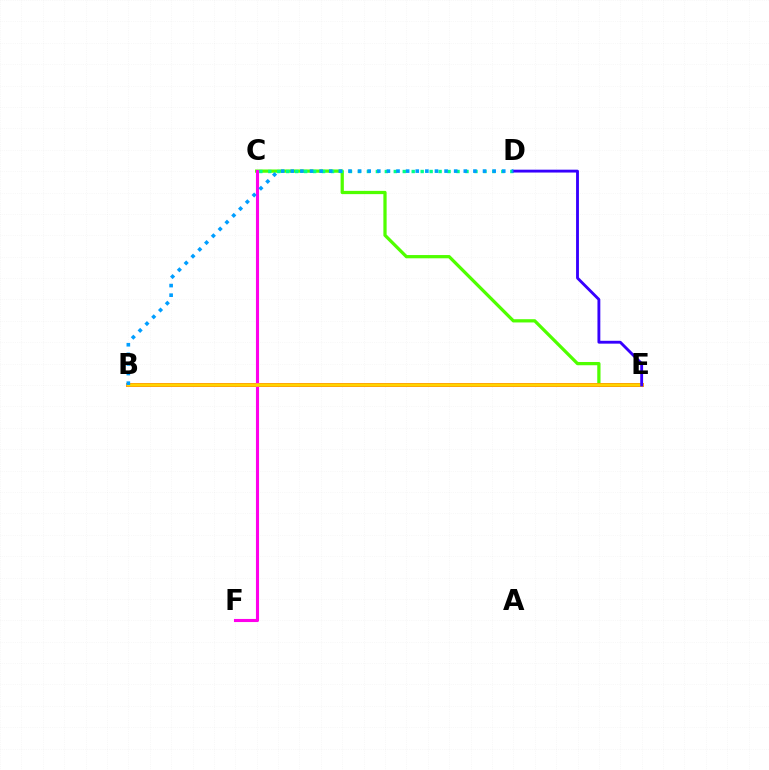{('C', 'E'): [{'color': '#4fff00', 'line_style': 'solid', 'thickness': 2.34}], ('C', 'D'): [{'color': '#00ff86', 'line_style': 'dotted', 'thickness': 2.44}], ('B', 'E'): [{'color': '#ff0000', 'line_style': 'solid', 'thickness': 2.67}, {'color': '#ffd500', 'line_style': 'solid', 'thickness': 2.52}], ('C', 'F'): [{'color': '#ff00ed', 'line_style': 'solid', 'thickness': 2.23}], ('D', 'E'): [{'color': '#3700ff', 'line_style': 'solid', 'thickness': 2.06}], ('B', 'D'): [{'color': '#009eff', 'line_style': 'dotted', 'thickness': 2.61}]}